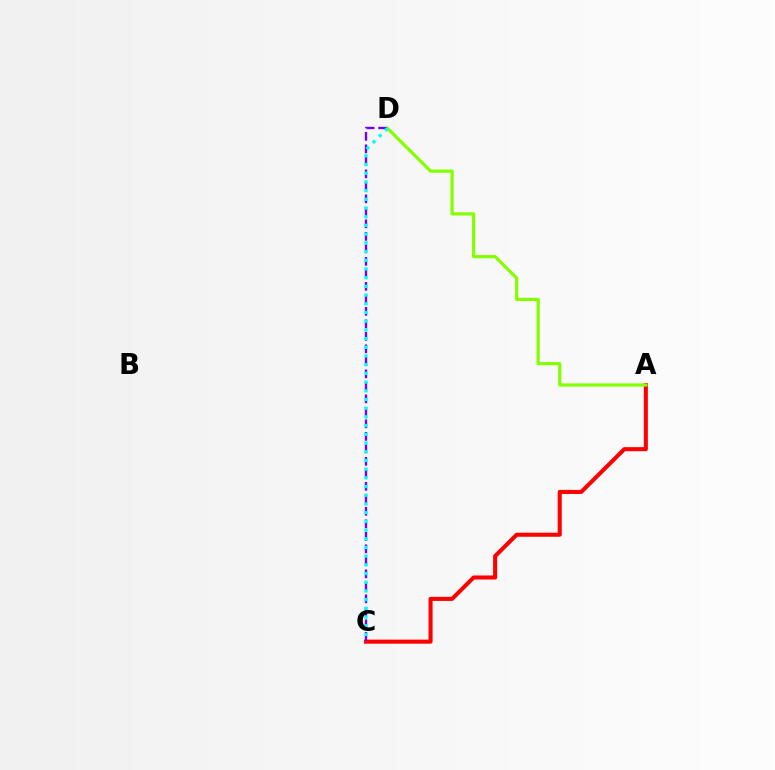{('A', 'C'): [{'color': '#ff0000', 'line_style': 'solid', 'thickness': 2.93}], ('A', 'D'): [{'color': '#84ff00', 'line_style': 'solid', 'thickness': 2.31}], ('C', 'D'): [{'color': '#7200ff', 'line_style': 'dashed', 'thickness': 1.7}, {'color': '#00fff6', 'line_style': 'dotted', 'thickness': 2.36}]}